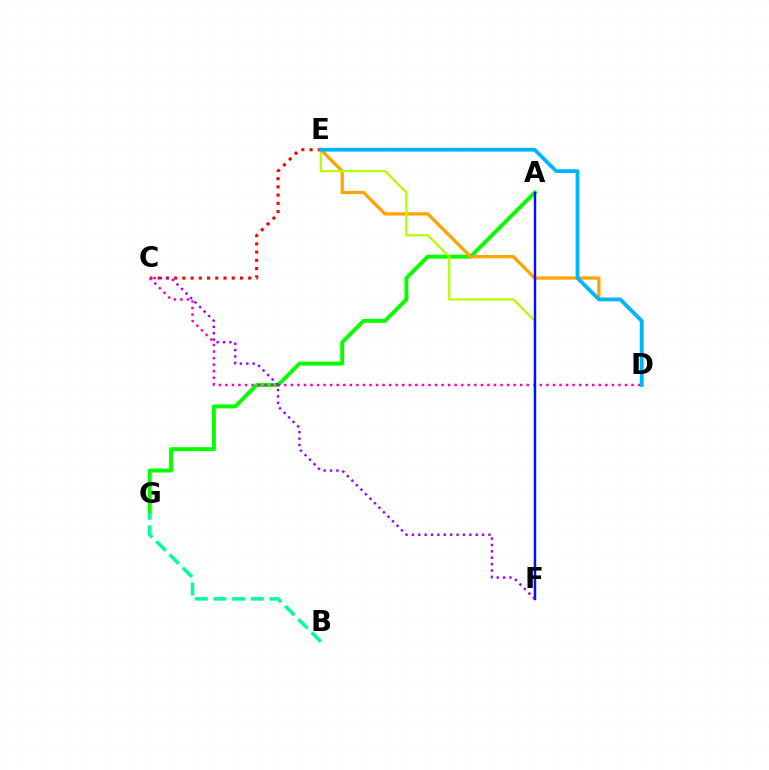{('A', 'G'): [{'color': '#08ff00', 'line_style': 'solid', 'thickness': 2.85}], ('C', 'E'): [{'color': '#ff0000', 'line_style': 'dotted', 'thickness': 2.24}], ('C', 'D'): [{'color': '#ff00bd', 'line_style': 'dotted', 'thickness': 1.78}], ('D', 'E'): [{'color': '#ffa500', 'line_style': 'solid', 'thickness': 2.39}, {'color': '#00b5ff', 'line_style': 'solid', 'thickness': 2.73}], ('B', 'G'): [{'color': '#00ff9d', 'line_style': 'dashed', 'thickness': 2.54}], ('E', 'F'): [{'color': '#b3ff00', 'line_style': 'solid', 'thickness': 1.63}], ('A', 'F'): [{'color': '#0010ff', 'line_style': 'solid', 'thickness': 1.74}], ('C', 'F'): [{'color': '#9b00ff', 'line_style': 'dotted', 'thickness': 1.73}]}